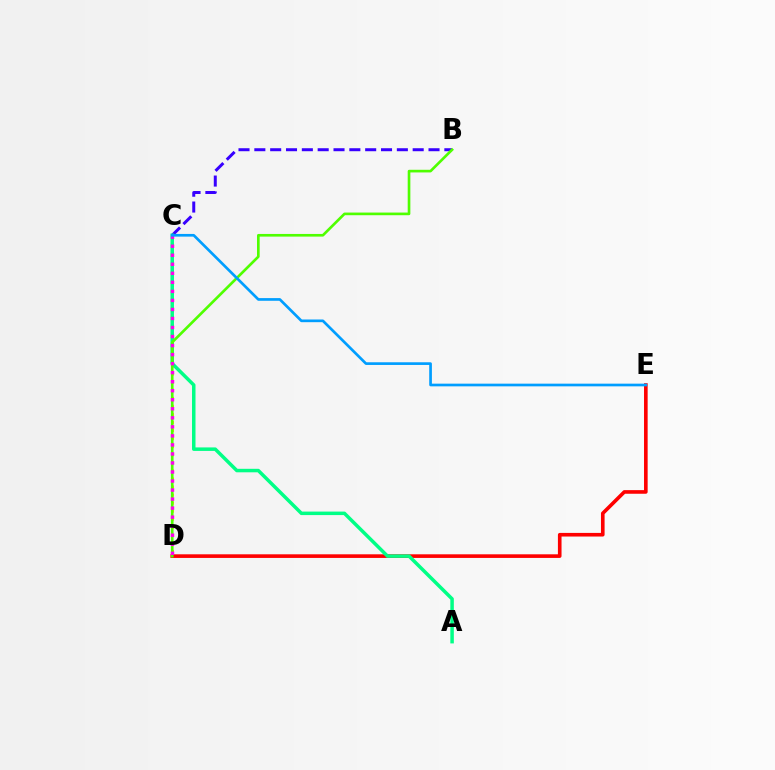{('B', 'C'): [{'color': '#3700ff', 'line_style': 'dashed', 'thickness': 2.15}], ('D', 'E'): [{'color': '#ff0000', 'line_style': 'solid', 'thickness': 2.61}], ('C', 'D'): [{'color': '#ffd500', 'line_style': 'dotted', 'thickness': 2.19}, {'color': '#ff00ed', 'line_style': 'dotted', 'thickness': 2.45}], ('A', 'C'): [{'color': '#00ff86', 'line_style': 'solid', 'thickness': 2.52}], ('B', 'D'): [{'color': '#4fff00', 'line_style': 'solid', 'thickness': 1.91}], ('C', 'E'): [{'color': '#009eff', 'line_style': 'solid', 'thickness': 1.93}]}